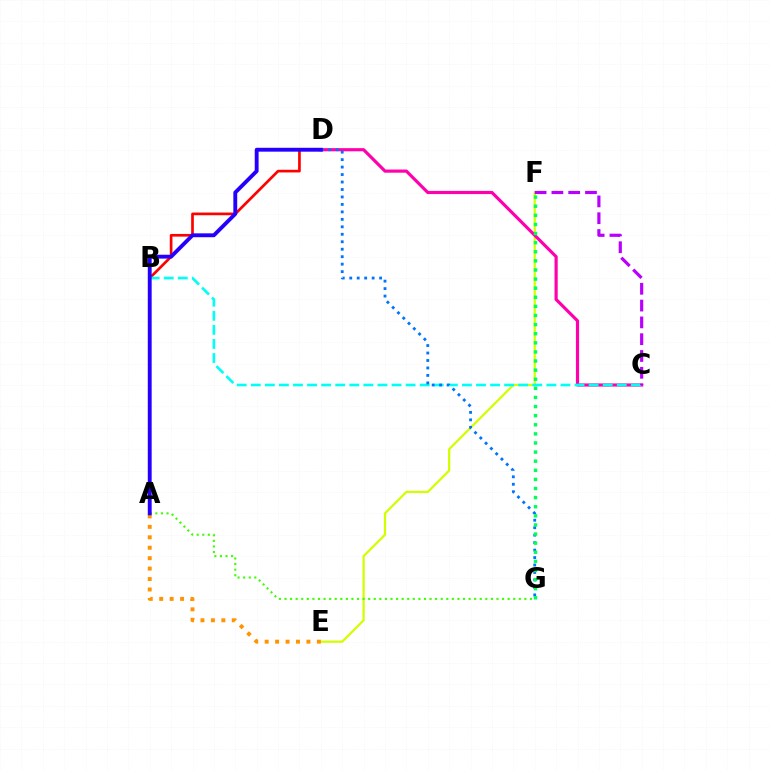{('E', 'F'): [{'color': '#d1ff00', 'line_style': 'solid', 'thickness': 1.61}], ('A', 'E'): [{'color': '#ff9400', 'line_style': 'dotted', 'thickness': 2.84}], ('B', 'D'): [{'color': '#ff0000', 'line_style': 'solid', 'thickness': 1.93}], ('C', 'D'): [{'color': '#ff00ac', 'line_style': 'solid', 'thickness': 2.27}], ('B', 'C'): [{'color': '#00fff6', 'line_style': 'dashed', 'thickness': 1.91}], ('D', 'G'): [{'color': '#0074ff', 'line_style': 'dotted', 'thickness': 2.03}], ('A', 'G'): [{'color': '#3dff00', 'line_style': 'dotted', 'thickness': 1.52}], ('A', 'D'): [{'color': '#2500ff', 'line_style': 'solid', 'thickness': 2.78}], ('F', 'G'): [{'color': '#00ff5c', 'line_style': 'dotted', 'thickness': 2.47}], ('C', 'F'): [{'color': '#b900ff', 'line_style': 'dashed', 'thickness': 2.28}]}